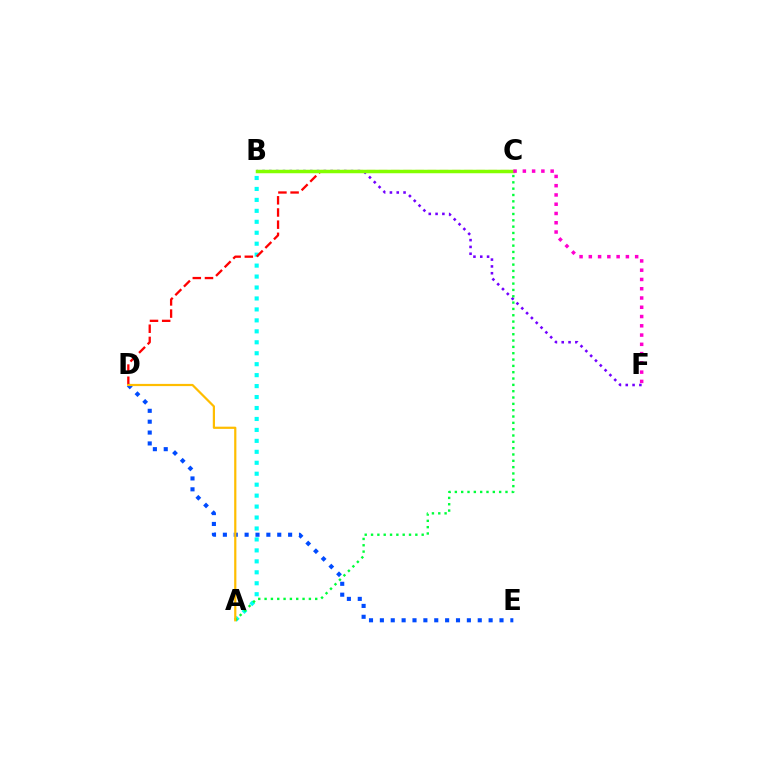{('A', 'B'): [{'color': '#00fff6', 'line_style': 'dotted', 'thickness': 2.98}], ('C', 'D'): [{'color': '#ff0000', 'line_style': 'dashed', 'thickness': 1.65}], ('B', 'F'): [{'color': '#7200ff', 'line_style': 'dotted', 'thickness': 1.85}], ('D', 'E'): [{'color': '#004bff', 'line_style': 'dotted', 'thickness': 2.95}], ('A', 'C'): [{'color': '#00ff39', 'line_style': 'dotted', 'thickness': 1.72}], ('B', 'C'): [{'color': '#84ff00', 'line_style': 'solid', 'thickness': 2.51}], ('C', 'F'): [{'color': '#ff00cf', 'line_style': 'dotted', 'thickness': 2.52}], ('A', 'D'): [{'color': '#ffbd00', 'line_style': 'solid', 'thickness': 1.59}]}